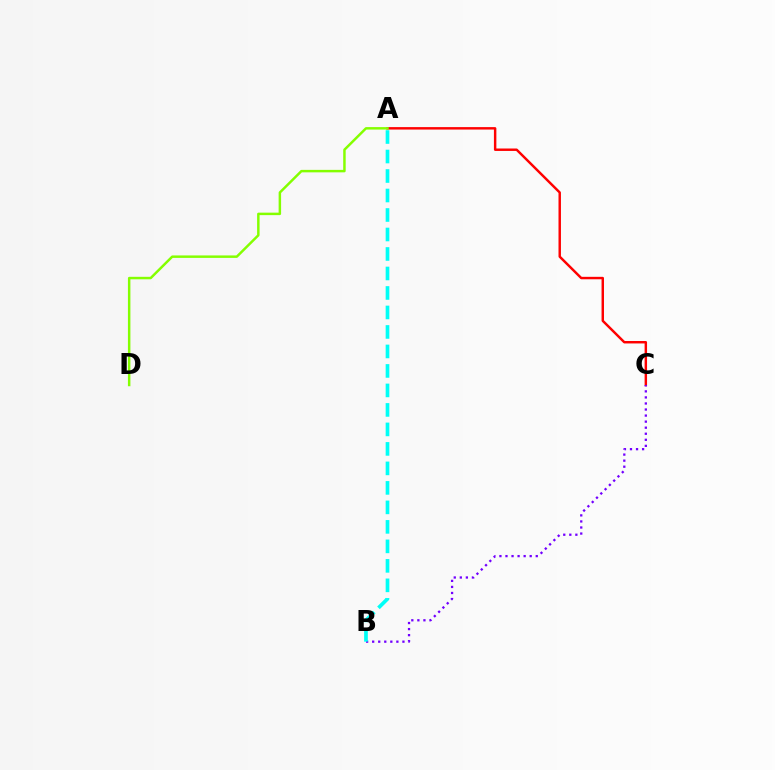{('A', 'C'): [{'color': '#ff0000', 'line_style': 'solid', 'thickness': 1.76}], ('A', 'D'): [{'color': '#84ff00', 'line_style': 'solid', 'thickness': 1.78}], ('B', 'C'): [{'color': '#7200ff', 'line_style': 'dotted', 'thickness': 1.64}], ('A', 'B'): [{'color': '#00fff6', 'line_style': 'dashed', 'thickness': 2.65}]}